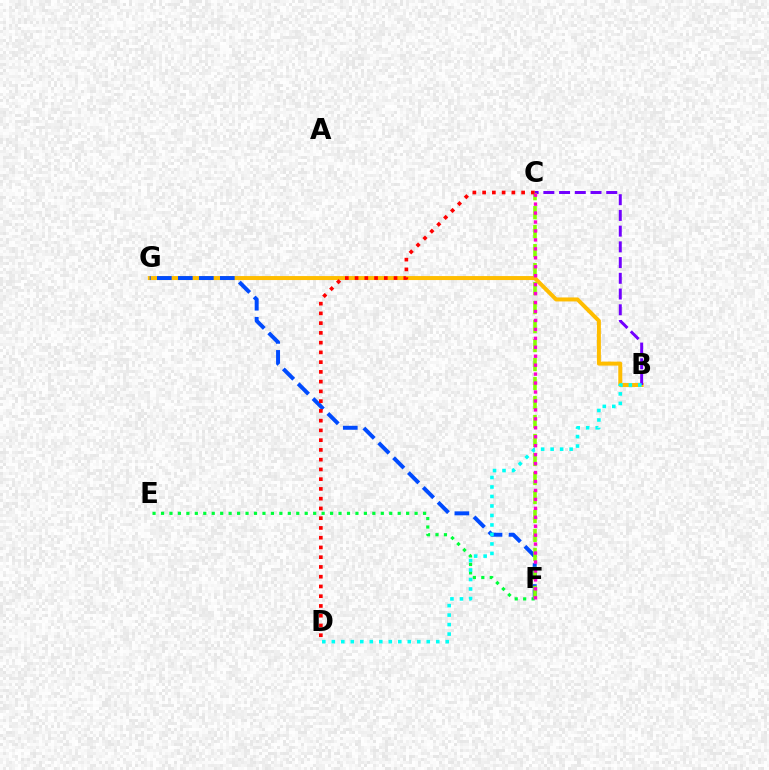{('B', 'G'): [{'color': '#ffbd00', 'line_style': 'solid', 'thickness': 2.87}], ('B', 'C'): [{'color': '#7200ff', 'line_style': 'dashed', 'thickness': 2.14}], ('E', 'F'): [{'color': '#00ff39', 'line_style': 'dotted', 'thickness': 2.3}], ('F', 'G'): [{'color': '#004bff', 'line_style': 'dashed', 'thickness': 2.85}], ('C', 'F'): [{'color': '#84ff00', 'line_style': 'dashed', 'thickness': 2.58}, {'color': '#ff00cf', 'line_style': 'dotted', 'thickness': 2.43}], ('B', 'D'): [{'color': '#00fff6', 'line_style': 'dotted', 'thickness': 2.58}], ('C', 'D'): [{'color': '#ff0000', 'line_style': 'dotted', 'thickness': 2.65}]}